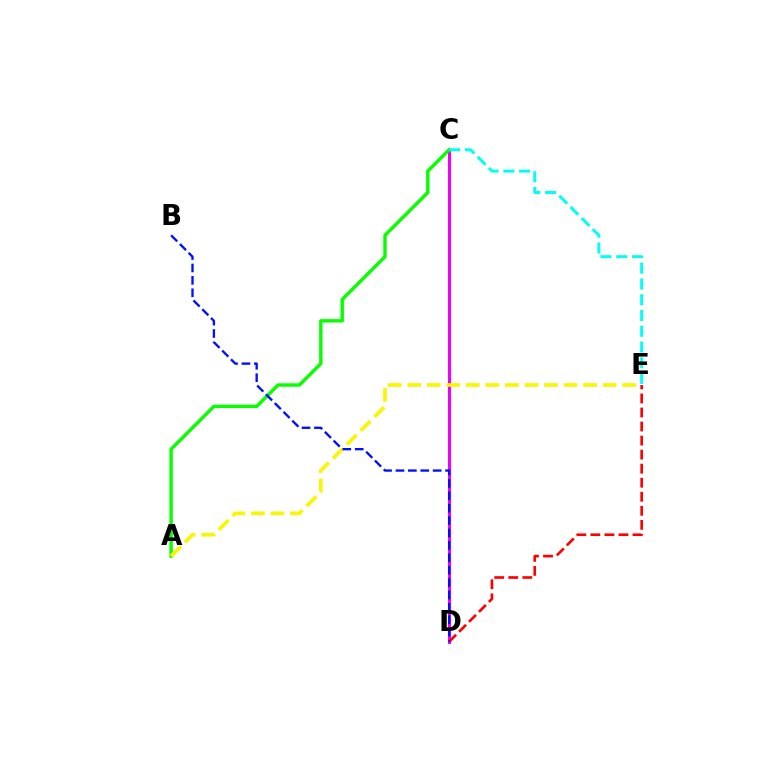{('C', 'D'): [{'color': '#ee00ff', 'line_style': 'solid', 'thickness': 2.2}], ('A', 'C'): [{'color': '#08ff00', 'line_style': 'solid', 'thickness': 2.46}], ('C', 'E'): [{'color': '#00fff6', 'line_style': 'dashed', 'thickness': 2.14}], ('D', 'E'): [{'color': '#ff0000', 'line_style': 'dashed', 'thickness': 1.91}], ('A', 'E'): [{'color': '#fcf500', 'line_style': 'dashed', 'thickness': 2.65}], ('B', 'D'): [{'color': '#0010ff', 'line_style': 'dashed', 'thickness': 1.68}]}